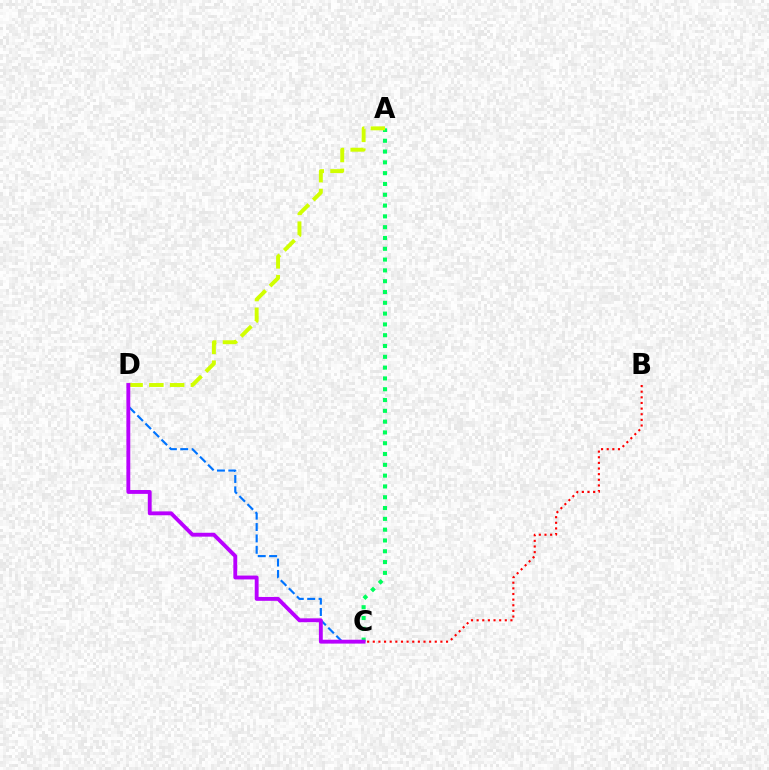{('C', 'D'): [{'color': '#0074ff', 'line_style': 'dashed', 'thickness': 1.55}, {'color': '#b900ff', 'line_style': 'solid', 'thickness': 2.78}], ('A', 'C'): [{'color': '#00ff5c', 'line_style': 'dotted', 'thickness': 2.94}], ('B', 'C'): [{'color': '#ff0000', 'line_style': 'dotted', 'thickness': 1.53}], ('A', 'D'): [{'color': '#d1ff00', 'line_style': 'dashed', 'thickness': 2.82}]}